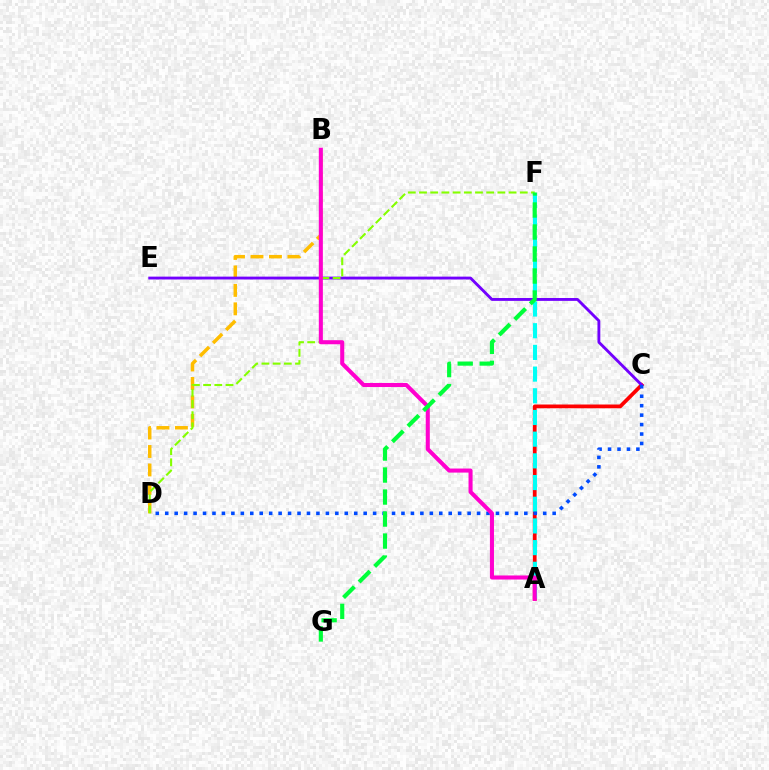{('A', 'C'): [{'color': '#ff0000', 'line_style': 'solid', 'thickness': 2.7}], ('A', 'F'): [{'color': '#00fff6', 'line_style': 'dashed', 'thickness': 2.95}], ('B', 'D'): [{'color': '#ffbd00', 'line_style': 'dashed', 'thickness': 2.51}], ('C', 'E'): [{'color': '#7200ff', 'line_style': 'solid', 'thickness': 2.06}], ('D', 'F'): [{'color': '#84ff00', 'line_style': 'dashed', 'thickness': 1.52}], ('C', 'D'): [{'color': '#004bff', 'line_style': 'dotted', 'thickness': 2.57}], ('A', 'B'): [{'color': '#ff00cf', 'line_style': 'solid', 'thickness': 2.92}], ('F', 'G'): [{'color': '#00ff39', 'line_style': 'dashed', 'thickness': 2.99}]}